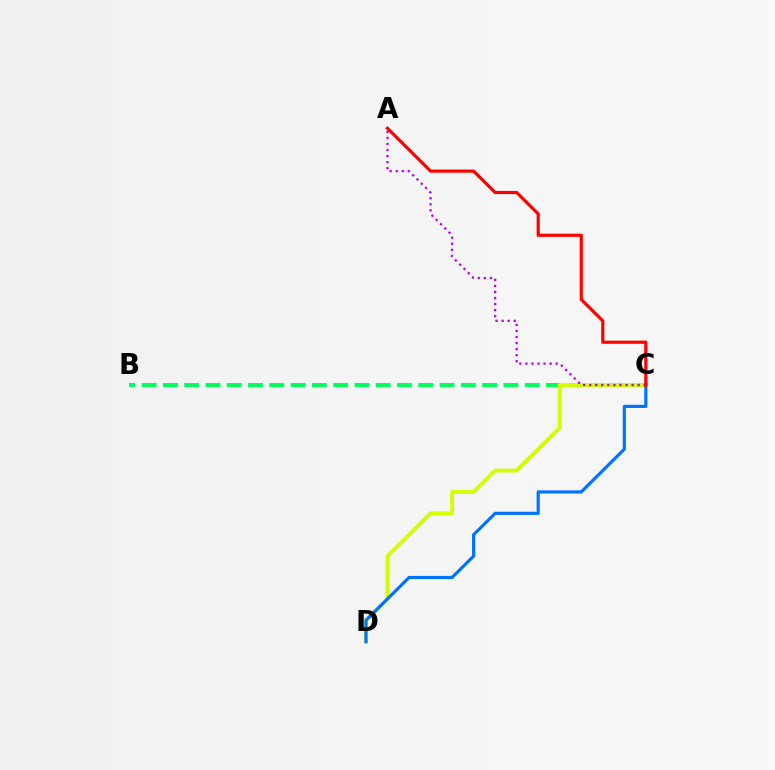{('B', 'C'): [{'color': '#00ff5c', 'line_style': 'dashed', 'thickness': 2.89}], ('C', 'D'): [{'color': '#d1ff00', 'line_style': 'solid', 'thickness': 2.78}, {'color': '#0074ff', 'line_style': 'solid', 'thickness': 2.28}], ('A', 'C'): [{'color': '#b900ff', 'line_style': 'dotted', 'thickness': 1.64}, {'color': '#ff0000', 'line_style': 'solid', 'thickness': 2.29}]}